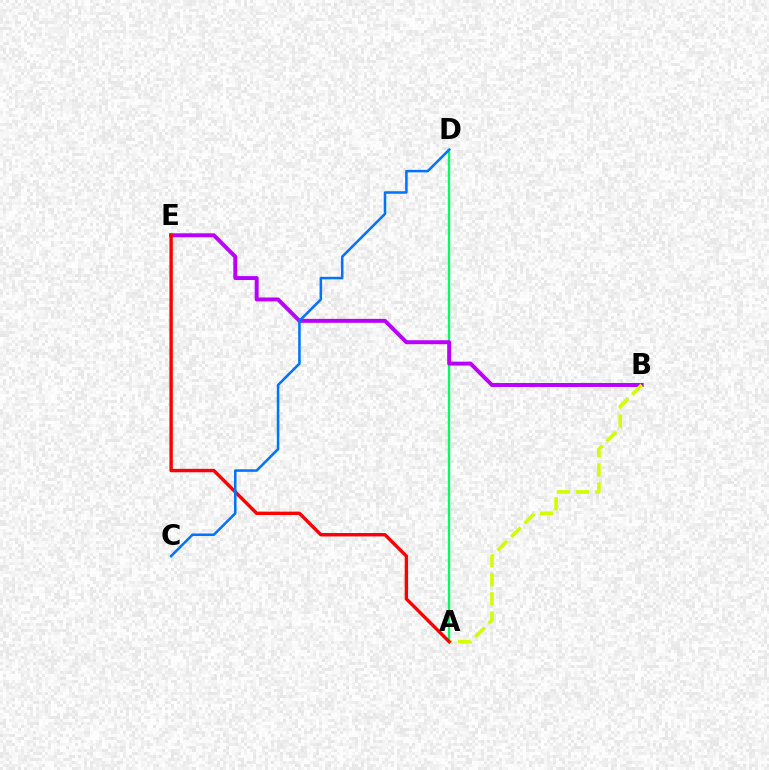{('A', 'D'): [{'color': '#00ff5c', 'line_style': 'solid', 'thickness': 1.63}], ('B', 'E'): [{'color': '#b900ff', 'line_style': 'solid', 'thickness': 2.84}], ('A', 'B'): [{'color': '#d1ff00', 'line_style': 'dashed', 'thickness': 2.61}], ('A', 'E'): [{'color': '#ff0000', 'line_style': 'solid', 'thickness': 2.45}], ('C', 'D'): [{'color': '#0074ff', 'line_style': 'solid', 'thickness': 1.82}]}